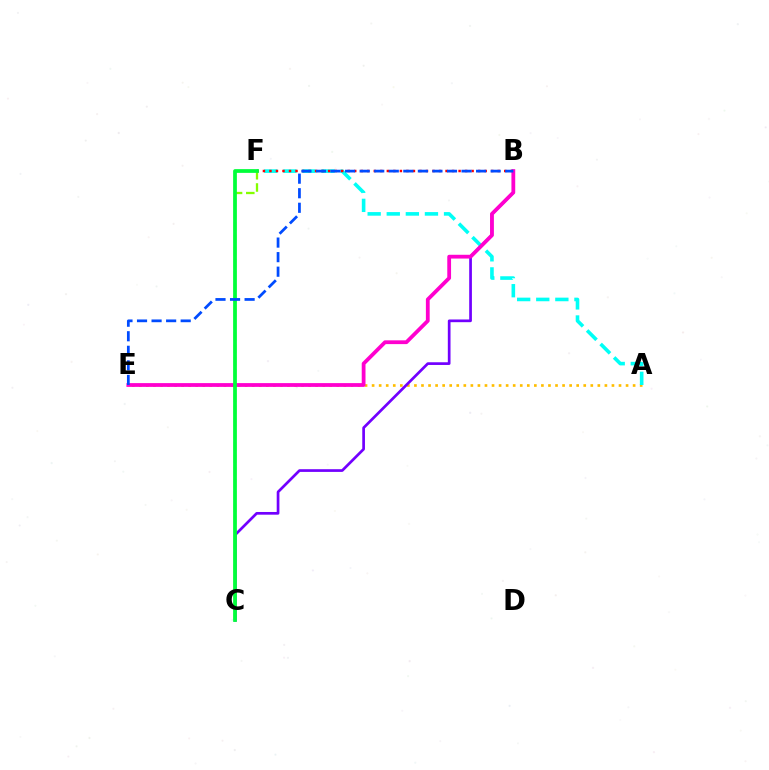{('A', 'E'): [{'color': '#ffbd00', 'line_style': 'dotted', 'thickness': 1.92}], ('A', 'F'): [{'color': '#00fff6', 'line_style': 'dashed', 'thickness': 2.59}], ('B', 'C'): [{'color': '#7200ff', 'line_style': 'solid', 'thickness': 1.95}], ('C', 'F'): [{'color': '#84ff00', 'line_style': 'dashed', 'thickness': 1.66}, {'color': '#00ff39', 'line_style': 'solid', 'thickness': 2.7}], ('B', 'F'): [{'color': '#ff0000', 'line_style': 'dotted', 'thickness': 1.77}], ('B', 'E'): [{'color': '#ff00cf', 'line_style': 'solid', 'thickness': 2.72}, {'color': '#004bff', 'line_style': 'dashed', 'thickness': 1.98}]}